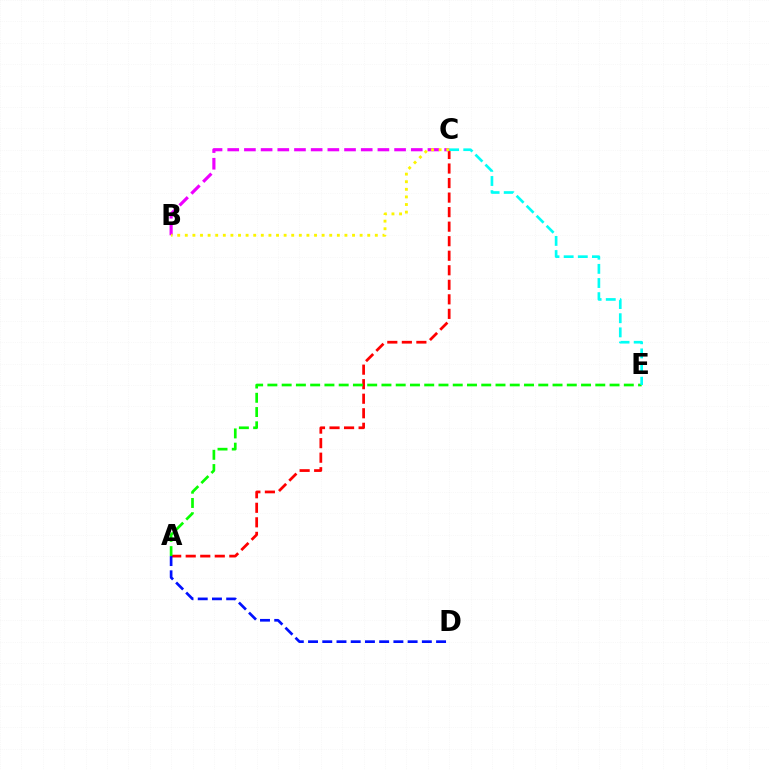{('A', 'C'): [{'color': '#ff0000', 'line_style': 'dashed', 'thickness': 1.97}], ('A', 'E'): [{'color': '#08ff00', 'line_style': 'dashed', 'thickness': 1.94}], ('C', 'E'): [{'color': '#00fff6', 'line_style': 'dashed', 'thickness': 1.92}], ('B', 'C'): [{'color': '#ee00ff', 'line_style': 'dashed', 'thickness': 2.27}, {'color': '#fcf500', 'line_style': 'dotted', 'thickness': 2.07}], ('A', 'D'): [{'color': '#0010ff', 'line_style': 'dashed', 'thickness': 1.93}]}